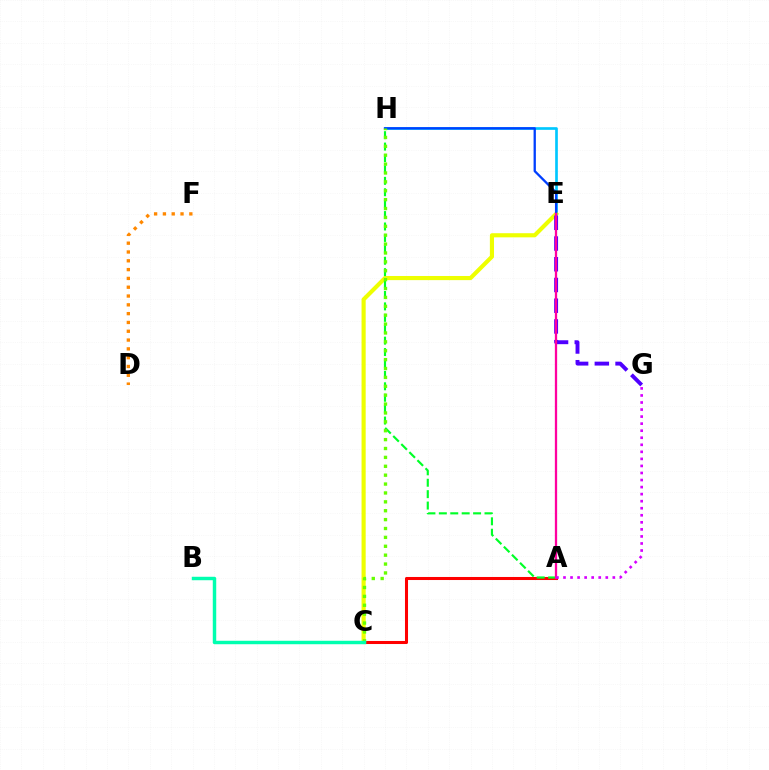{('E', 'H'): [{'color': '#00c7ff', 'line_style': 'solid', 'thickness': 1.92}, {'color': '#003fff', 'line_style': 'solid', 'thickness': 1.66}], ('C', 'E'): [{'color': '#eeff00', 'line_style': 'solid', 'thickness': 2.98}], ('E', 'G'): [{'color': '#4f00ff', 'line_style': 'dashed', 'thickness': 2.82}], ('A', 'C'): [{'color': '#ff0000', 'line_style': 'solid', 'thickness': 2.2}], ('A', 'H'): [{'color': '#00ff27', 'line_style': 'dashed', 'thickness': 1.55}], ('C', 'H'): [{'color': '#66ff00', 'line_style': 'dotted', 'thickness': 2.41}], ('A', 'E'): [{'color': '#ff00a0', 'line_style': 'solid', 'thickness': 1.65}], ('B', 'C'): [{'color': '#00ffaf', 'line_style': 'solid', 'thickness': 2.48}], ('D', 'F'): [{'color': '#ff8800', 'line_style': 'dotted', 'thickness': 2.39}], ('A', 'G'): [{'color': '#d600ff', 'line_style': 'dotted', 'thickness': 1.92}]}